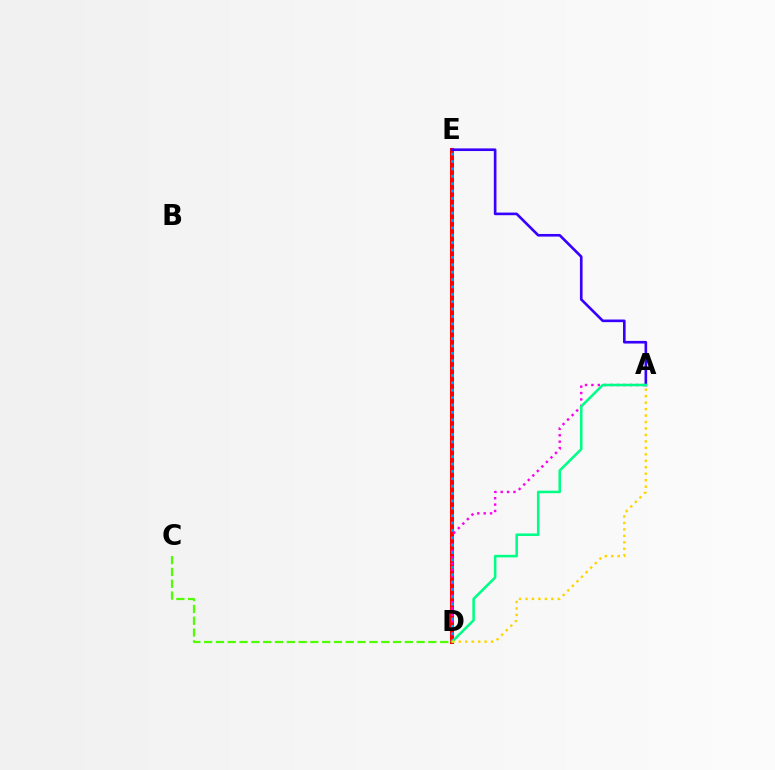{('D', 'E'): [{'color': '#ff0000', 'line_style': 'solid', 'thickness': 2.91}, {'color': '#009eff', 'line_style': 'dotted', 'thickness': 2.0}], ('A', 'E'): [{'color': '#3700ff', 'line_style': 'solid', 'thickness': 1.89}], ('A', 'D'): [{'color': '#ff00ed', 'line_style': 'dotted', 'thickness': 1.74}, {'color': '#00ff86', 'line_style': 'solid', 'thickness': 1.84}, {'color': '#ffd500', 'line_style': 'dotted', 'thickness': 1.76}], ('C', 'D'): [{'color': '#4fff00', 'line_style': 'dashed', 'thickness': 1.6}]}